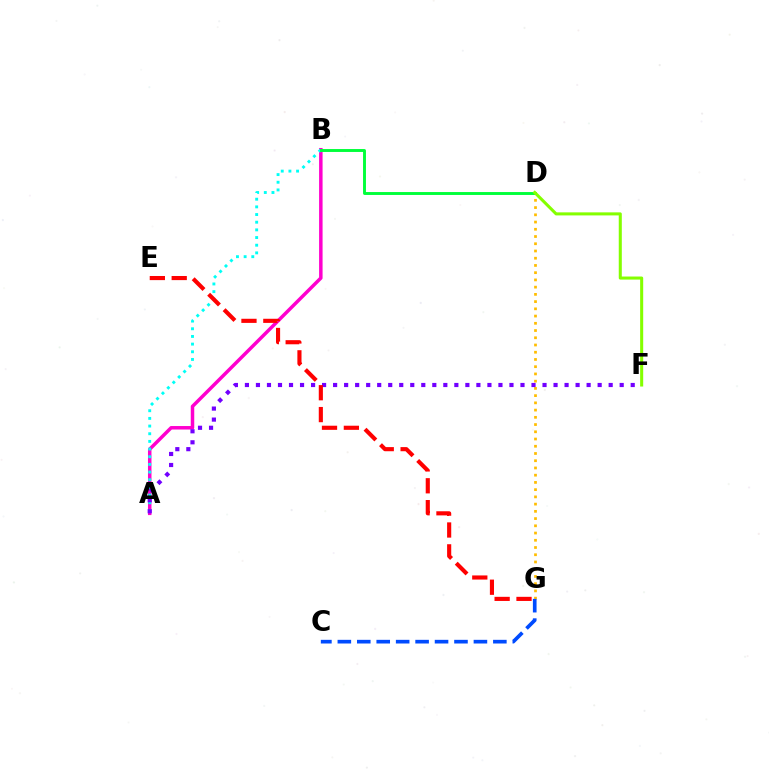{('D', 'G'): [{'color': '#ffbd00', 'line_style': 'dotted', 'thickness': 1.97}], ('A', 'B'): [{'color': '#ff00cf', 'line_style': 'solid', 'thickness': 2.51}, {'color': '#00fff6', 'line_style': 'dotted', 'thickness': 2.08}], ('A', 'F'): [{'color': '#7200ff', 'line_style': 'dotted', 'thickness': 2.99}], ('C', 'G'): [{'color': '#004bff', 'line_style': 'dashed', 'thickness': 2.64}], ('B', 'D'): [{'color': '#00ff39', 'line_style': 'solid', 'thickness': 2.1}], ('D', 'F'): [{'color': '#84ff00', 'line_style': 'solid', 'thickness': 2.2}], ('E', 'G'): [{'color': '#ff0000', 'line_style': 'dashed', 'thickness': 2.97}]}